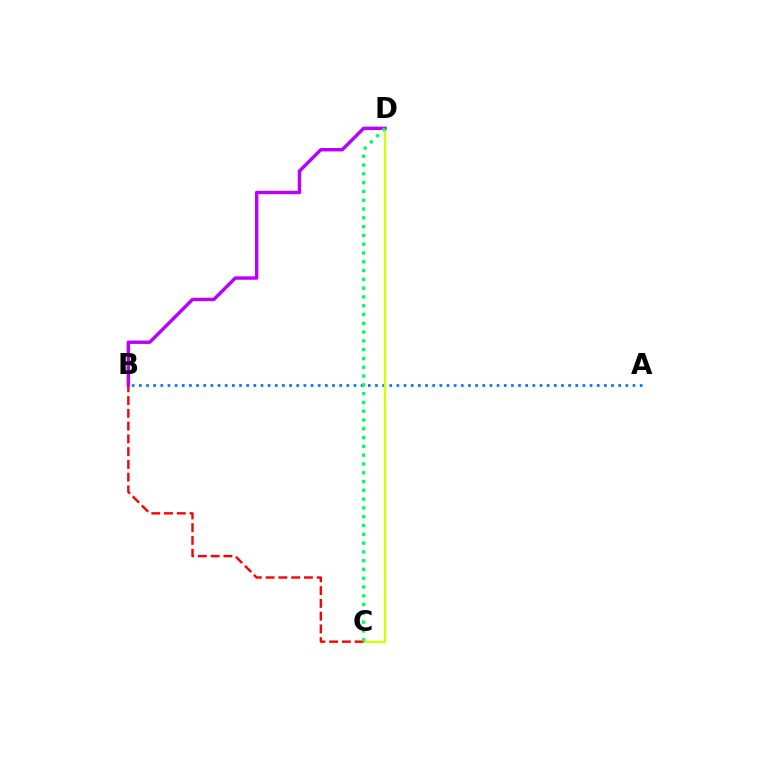{('A', 'B'): [{'color': '#0074ff', 'line_style': 'dotted', 'thickness': 1.94}], ('C', 'D'): [{'color': '#d1ff00', 'line_style': 'solid', 'thickness': 1.67}, {'color': '#00ff5c', 'line_style': 'dotted', 'thickness': 2.39}], ('B', 'C'): [{'color': '#ff0000', 'line_style': 'dashed', 'thickness': 1.73}], ('B', 'D'): [{'color': '#b900ff', 'line_style': 'solid', 'thickness': 2.46}]}